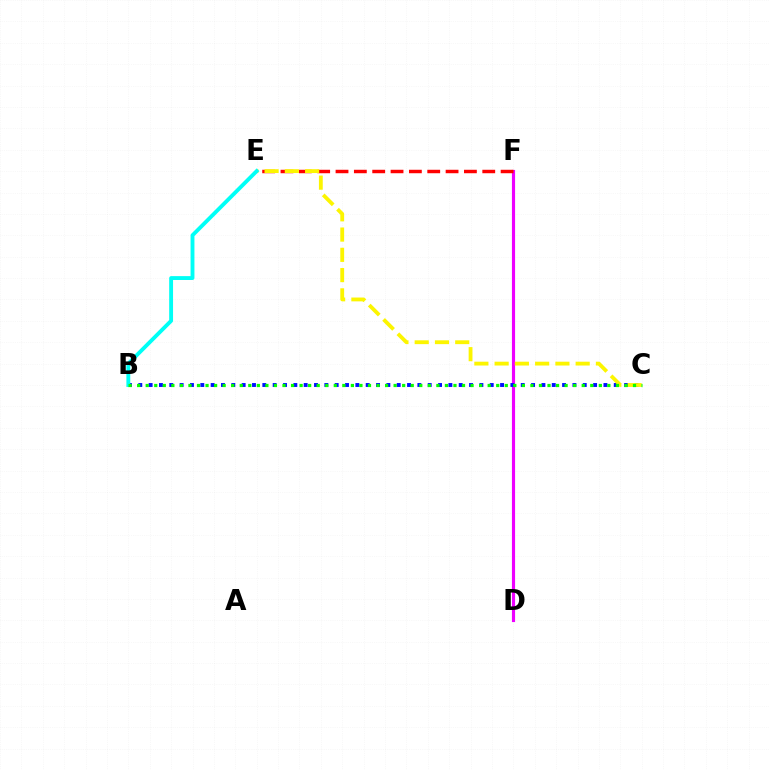{('D', 'F'): [{'color': '#ee00ff', 'line_style': 'solid', 'thickness': 2.27}], ('B', 'C'): [{'color': '#0010ff', 'line_style': 'dotted', 'thickness': 2.81}, {'color': '#08ff00', 'line_style': 'dotted', 'thickness': 2.32}], ('E', 'F'): [{'color': '#ff0000', 'line_style': 'dashed', 'thickness': 2.49}], ('C', 'E'): [{'color': '#fcf500', 'line_style': 'dashed', 'thickness': 2.75}], ('B', 'E'): [{'color': '#00fff6', 'line_style': 'solid', 'thickness': 2.79}]}